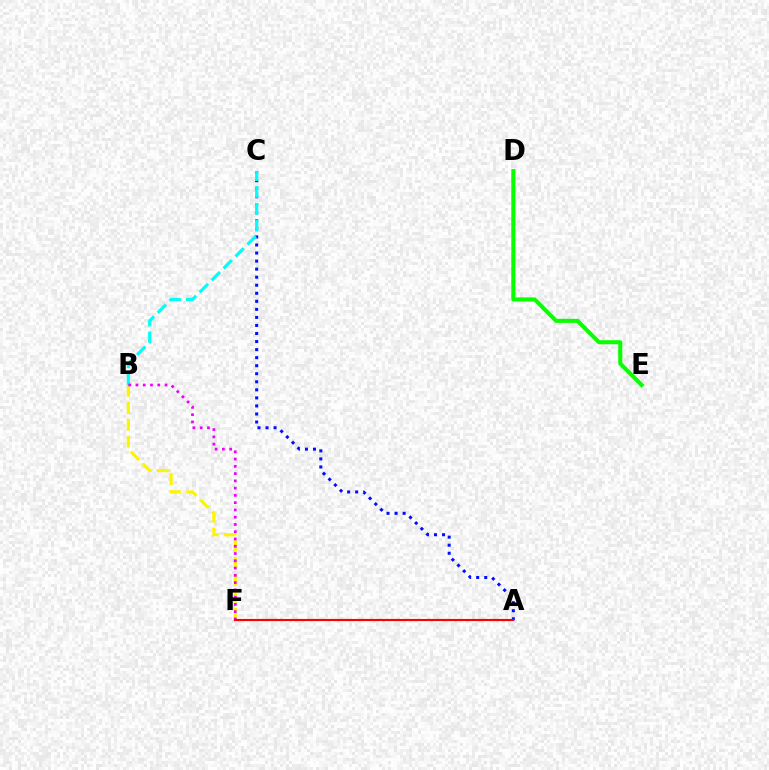{('A', 'C'): [{'color': '#0010ff', 'line_style': 'dotted', 'thickness': 2.19}], ('B', 'C'): [{'color': '#00fff6', 'line_style': 'dashed', 'thickness': 2.29}], ('B', 'F'): [{'color': '#fcf500', 'line_style': 'dashed', 'thickness': 2.3}, {'color': '#ee00ff', 'line_style': 'dotted', 'thickness': 1.97}], ('D', 'E'): [{'color': '#08ff00', 'line_style': 'solid', 'thickness': 2.91}], ('A', 'F'): [{'color': '#ff0000', 'line_style': 'solid', 'thickness': 1.54}]}